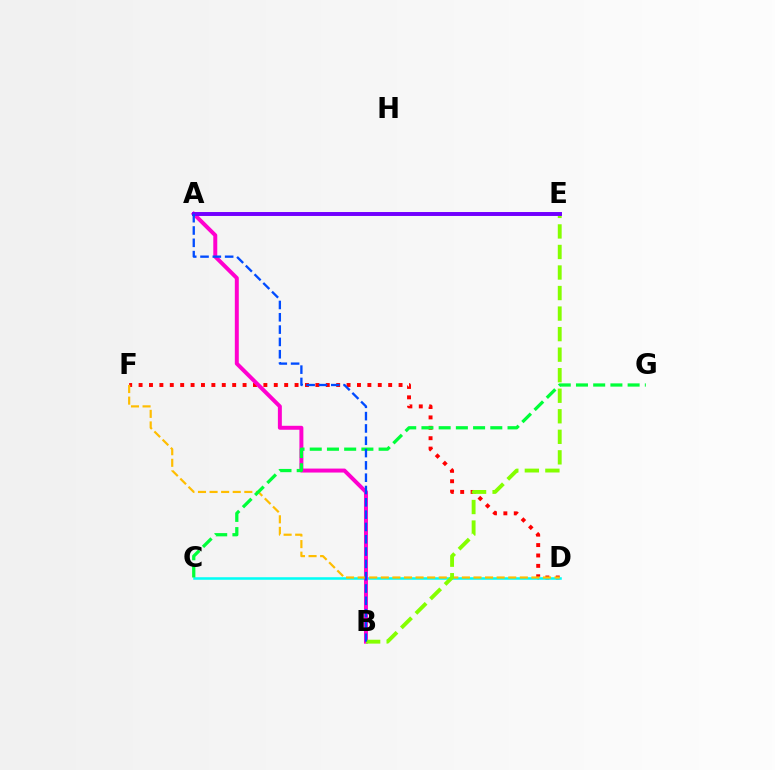{('D', 'F'): [{'color': '#ff0000', 'line_style': 'dotted', 'thickness': 2.83}, {'color': '#ffbd00', 'line_style': 'dashed', 'thickness': 1.57}], ('C', 'D'): [{'color': '#00fff6', 'line_style': 'solid', 'thickness': 1.83}], ('A', 'B'): [{'color': '#ff00cf', 'line_style': 'solid', 'thickness': 2.86}, {'color': '#004bff', 'line_style': 'dashed', 'thickness': 1.67}], ('B', 'E'): [{'color': '#84ff00', 'line_style': 'dashed', 'thickness': 2.79}], ('A', 'E'): [{'color': '#7200ff', 'line_style': 'solid', 'thickness': 2.84}], ('C', 'G'): [{'color': '#00ff39', 'line_style': 'dashed', 'thickness': 2.34}]}